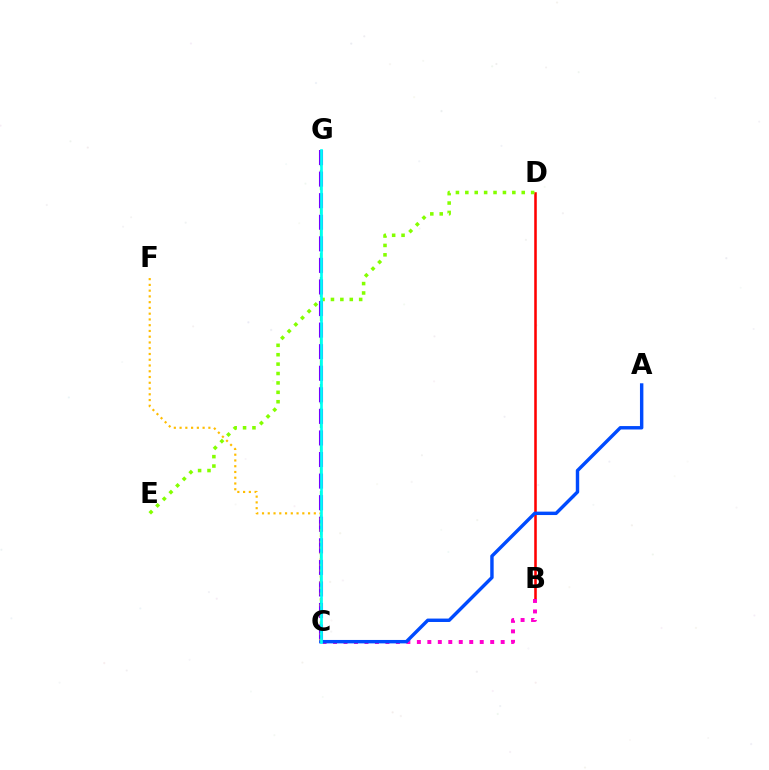{('B', 'D'): [{'color': '#ff0000', 'line_style': 'solid', 'thickness': 1.84}], ('B', 'C'): [{'color': '#ff00cf', 'line_style': 'dotted', 'thickness': 2.85}], ('C', 'G'): [{'color': '#00ff39', 'line_style': 'dashed', 'thickness': 1.62}, {'color': '#7200ff', 'line_style': 'dashed', 'thickness': 2.93}, {'color': '#00fff6', 'line_style': 'solid', 'thickness': 1.94}], ('A', 'C'): [{'color': '#004bff', 'line_style': 'solid', 'thickness': 2.46}], ('C', 'F'): [{'color': '#ffbd00', 'line_style': 'dotted', 'thickness': 1.56}], ('D', 'E'): [{'color': '#84ff00', 'line_style': 'dotted', 'thickness': 2.55}]}